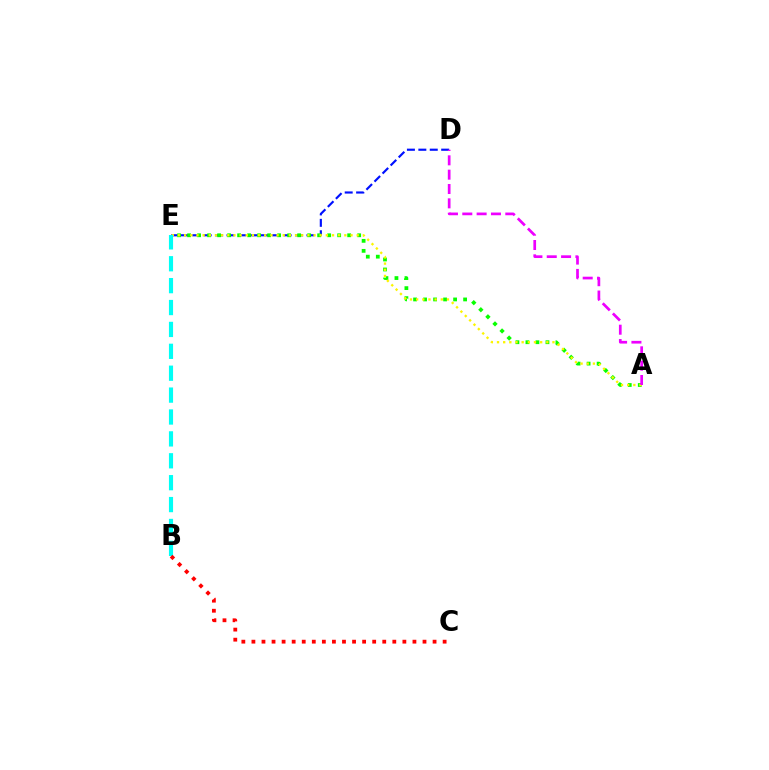{('D', 'E'): [{'color': '#0010ff', 'line_style': 'dashed', 'thickness': 1.55}], ('A', 'E'): [{'color': '#08ff00', 'line_style': 'dotted', 'thickness': 2.72}, {'color': '#fcf500', 'line_style': 'dotted', 'thickness': 1.67}], ('B', 'E'): [{'color': '#00fff6', 'line_style': 'dashed', 'thickness': 2.97}], ('B', 'C'): [{'color': '#ff0000', 'line_style': 'dotted', 'thickness': 2.73}], ('A', 'D'): [{'color': '#ee00ff', 'line_style': 'dashed', 'thickness': 1.95}]}